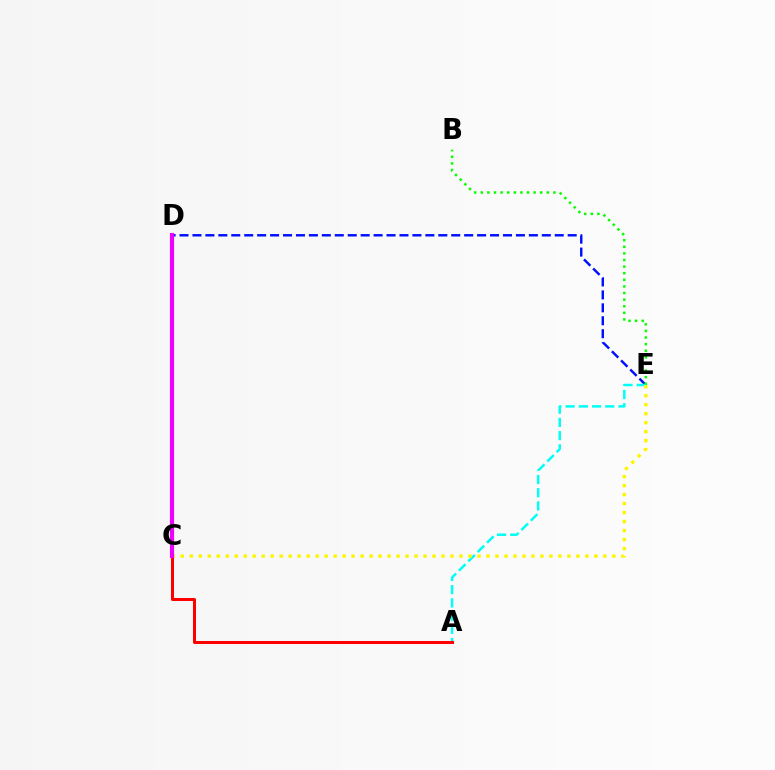{('D', 'E'): [{'color': '#0010ff', 'line_style': 'dashed', 'thickness': 1.76}], ('B', 'E'): [{'color': '#08ff00', 'line_style': 'dotted', 'thickness': 1.79}], ('A', 'E'): [{'color': '#00fff6', 'line_style': 'dashed', 'thickness': 1.79}], ('C', 'E'): [{'color': '#fcf500', 'line_style': 'dotted', 'thickness': 2.44}], ('A', 'C'): [{'color': '#ff0000', 'line_style': 'solid', 'thickness': 2.17}], ('C', 'D'): [{'color': '#ee00ff', 'line_style': 'solid', 'thickness': 2.98}]}